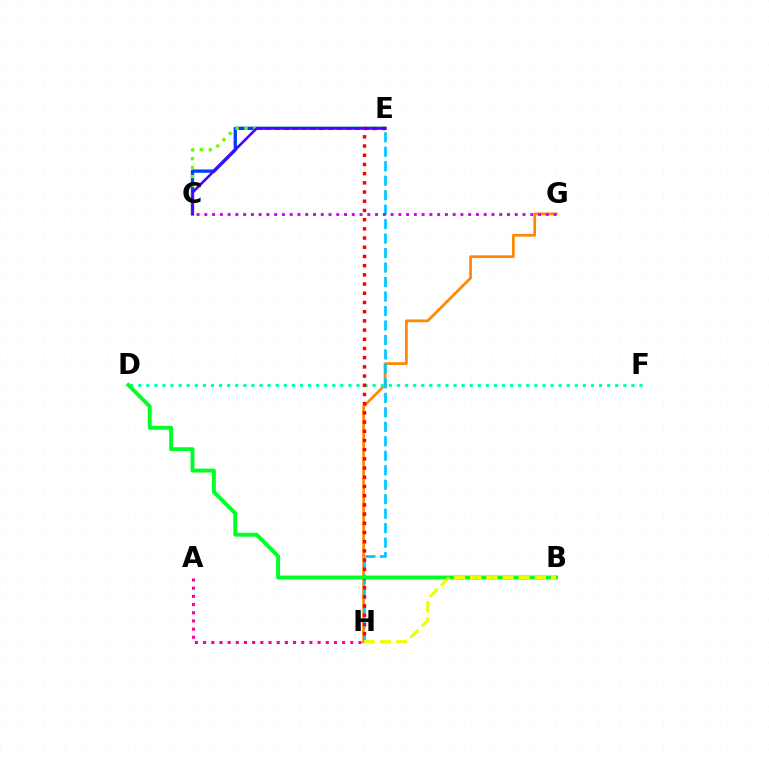{('G', 'H'): [{'color': '#ff8800', 'line_style': 'solid', 'thickness': 1.96}], ('C', 'E'): [{'color': '#003fff', 'line_style': 'solid', 'thickness': 2.4}, {'color': '#66ff00', 'line_style': 'dotted', 'thickness': 2.42}, {'color': '#4f00ff', 'line_style': 'solid', 'thickness': 1.89}], ('E', 'H'): [{'color': '#00c7ff', 'line_style': 'dashed', 'thickness': 1.97}, {'color': '#ff0000', 'line_style': 'dotted', 'thickness': 2.5}], ('D', 'F'): [{'color': '#00ffaf', 'line_style': 'dotted', 'thickness': 2.2}], ('A', 'H'): [{'color': '#ff00a0', 'line_style': 'dotted', 'thickness': 2.22}], ('C', 'G'): [{'color': '#d600ff', 'line_style': 'dotted', 'thickness': 2.11}], ('B', 'D'): [{'color': '#00ff27', 'line_style': 'solid', 'thickness': 2.8}], ('B', 'H'): [{'color': '#eeff00', 'line_style': 'dashed', 'thickness': 2.2}]}